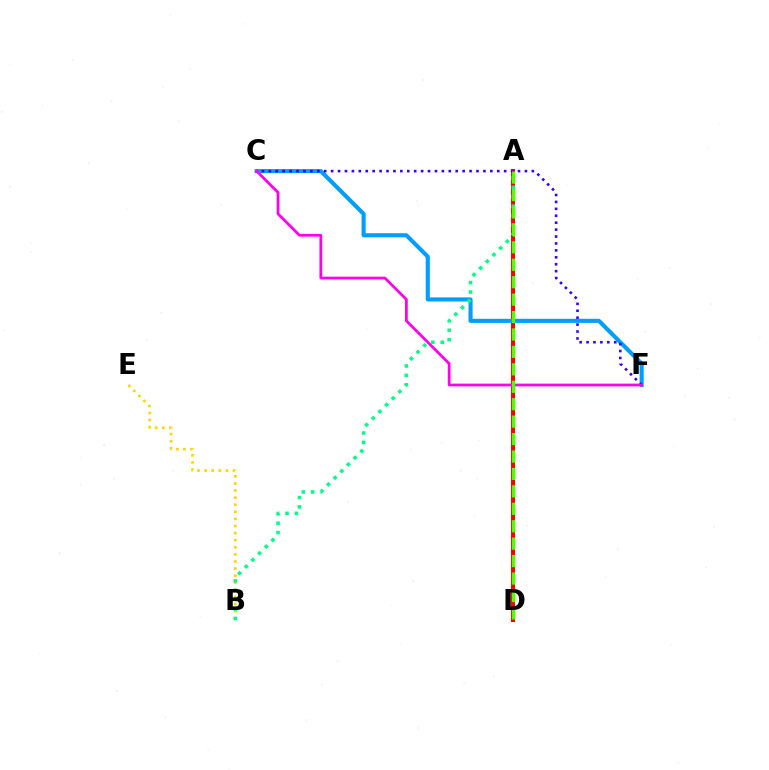{('B', 'E'): [{'color': '#ffd500', 'line_style': 'dotted', 'thickness': 1.93}], ('A', 'D'): [{'color': '#ff0000', 'line_style': 'solid', 'thickness': 2.89}, {'color': '#4fff00', 'line_style': 'dashed', 'thickness': 2.37}], ('C', 'F'): [{'color': '#009eff', 'line_style': 'solid', 'thickness': 2.95}, {'color': '#3700ff', 'line_style': 'dotted', 'thickness': 1.88}, {'color': '#ff00ed', 'line_style': 'solid', 'thickness': 1.98}], ('A', 'B'): [{'color': '#00ff86', 'line_style': 'dotted', 'thickness': 2.56}]}